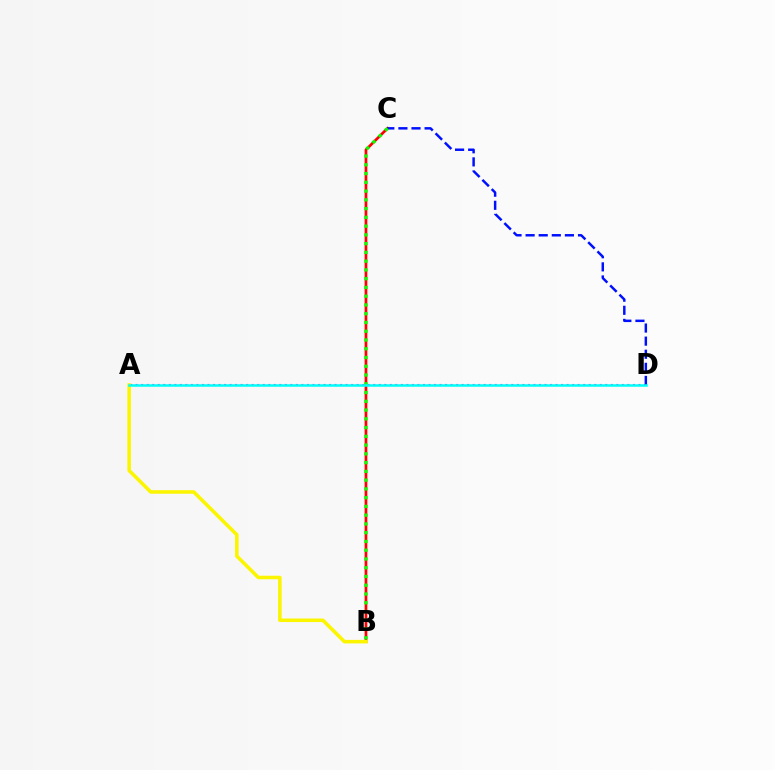{('B', 'C'): [{'color': '#ff0000', 'line_style': 'solid', 'thickness': 1.95}, {'color': '#08ff00', 'line_style': 'dotted', 'thickness': 2.38}], ('A', 'D'): [{'color': '#ee00ff', 'line_style': 'dotted', 'thickness': 1.5}, {'color': '#00fff6', 'line_style': 'solid', 'thickness': 1.82}], ('C', 'D'): [{'color': '#0010ff', 'line_style': 'dashed', 'thickness': 1.78}], ('A', 'B'): [{'color': '#fcf500', 'line_style': 'solid', 'thickness': 2.55}]}